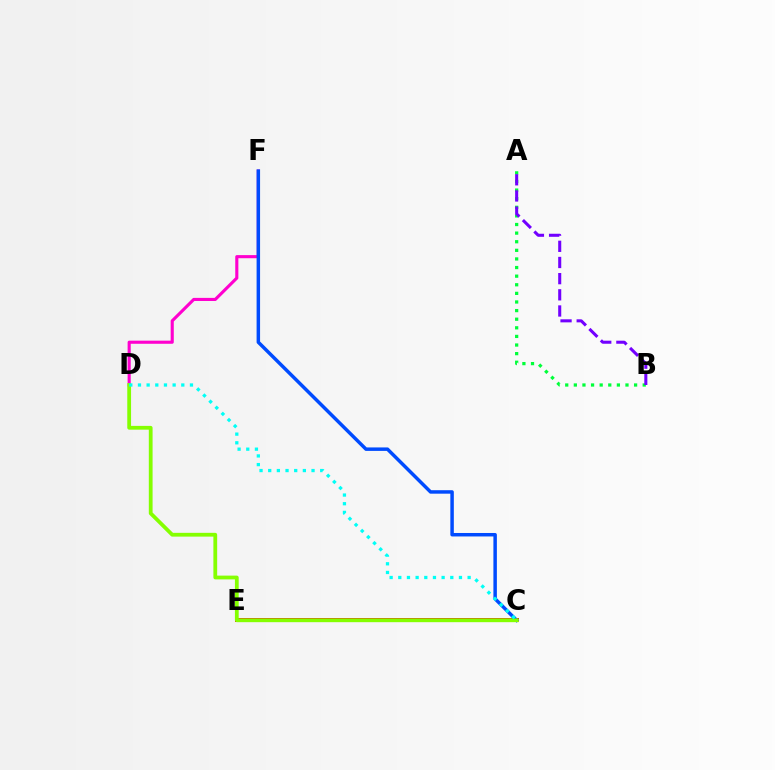{('A', 'B'): [{'color': '#00ff39', 'line_style': 'dotted', 'thickness': 2.34}, {'color': '#7200ff', 'line_style': 'dashed', 'thickness': 2.2}], ('C', 'E'): [{'color': '#ff0000', 'line_style': 'solid', 'thickness': 2.86}, {'color': '#ffbd00', 'line_style': 'solid', 'thickness': 2.17}], ('D', 'F'): [{'color': '#ff00cf', 'line_style': 'solid', 'thickness': 2.24}], ('C', 'F'): [{'color': '#004bff', 'line_style': 'solid', 'thickness': 2.5}], ('C', 'D'): [{'color': '#84ff00', 'line_style': 'solid', 'thickness': 2.72}, {'color': '#00fff6', 'line_style': 'dotted', 'thickness': 2.35}]}